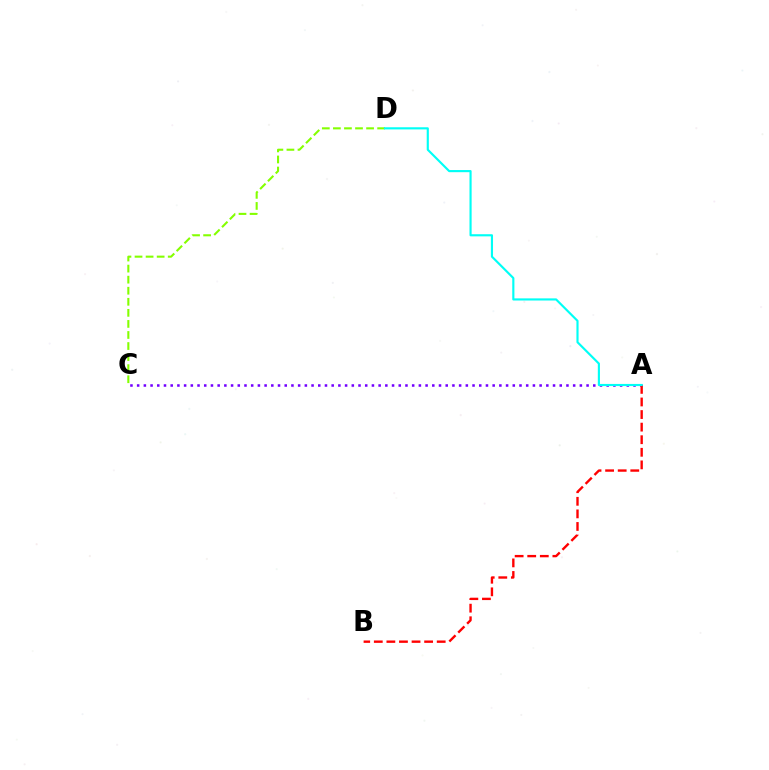{('A', 'C'): [{'color': '#7200ff', 'line_style': 'dotted', 'thickness': 1.82}], ('A', 'B'): [{'color': '#ff0000', 'line_style': 'dashed', 'thickness': 1.71}], ('C', 'D'): [{'color': '#84ff00', 'line_style': 'dashed', 'thickness': 1.5}], ('A', 'D'): [{'color': '#00fff6', 'line_style': 'solid', 'thickness': 1.54}]}